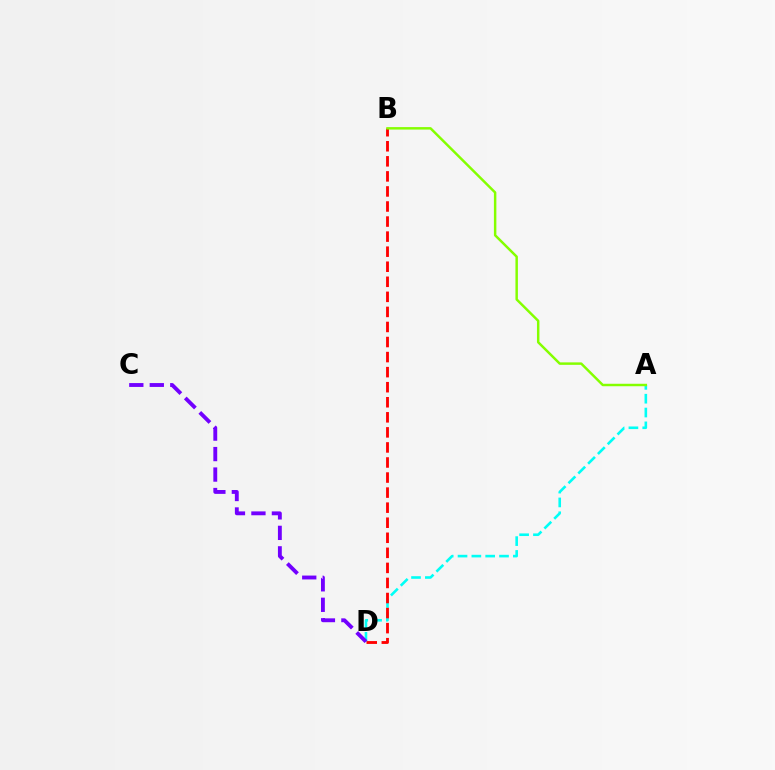{('A', 'D'): [{'color': '#00fff6', 'line_style': 'dashed', 'thickness': 1.88}], ('B', 'D'): [{'color': '#ff0000', 'line_style': 'dashed', 'thickness': 2.05}], ('A', 'B'): [{'color': '#84ff00', 'line_style': 'solid', 'thickness': 1.77}], ('C', 'D'): [{'color': '#7200ff', 'line_style': 'dashed', 'thickness': 2.78}]}